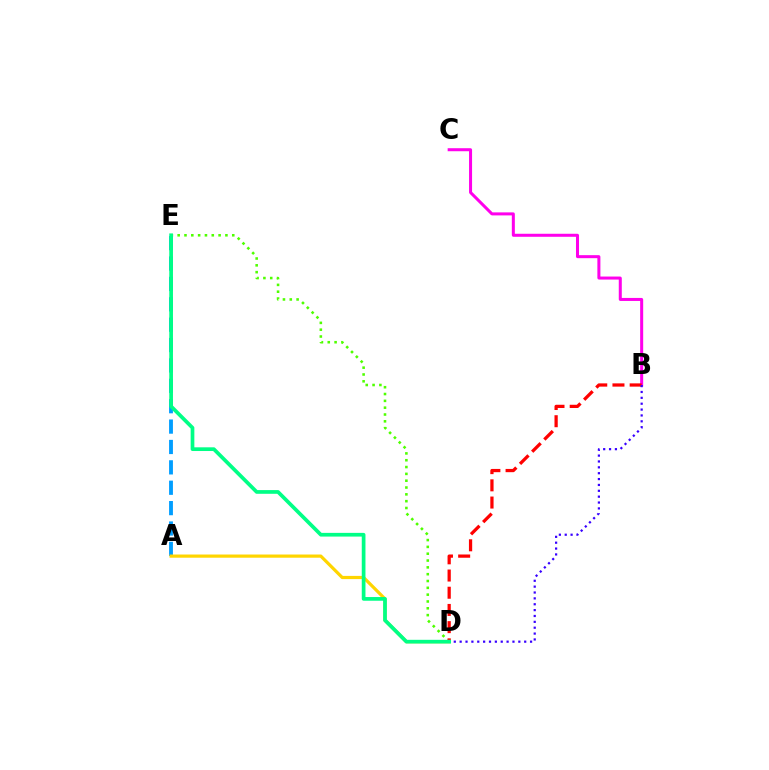{('D', 'E'): [{'color': '#4fff00', 'line_style': 'dotted', 'thickness': 1.85}, {'color': '#00ff86', 'line_style': 'solid', 'thickness': 2.67}], ('A', 'E'): [{'color': '#009eff', 'line_style': 'dashed', 'thickness': 2.77}], ('B', 'C'): [{'color': '#ff00ed', 'line_style': 'solid', 'thickness': 2.18}], ('A', 'D'): [{'color': '#ffd500', 'line_style': 'solid', 'thickness': 2.31}], ('B', 'D'): [{'color': '#ff0000', 'line_style': 'dashed', 'thickness': 2.34}, {'color': '#3700ff', 'line_style': 'dotted', 'thickness': 1.59}]}